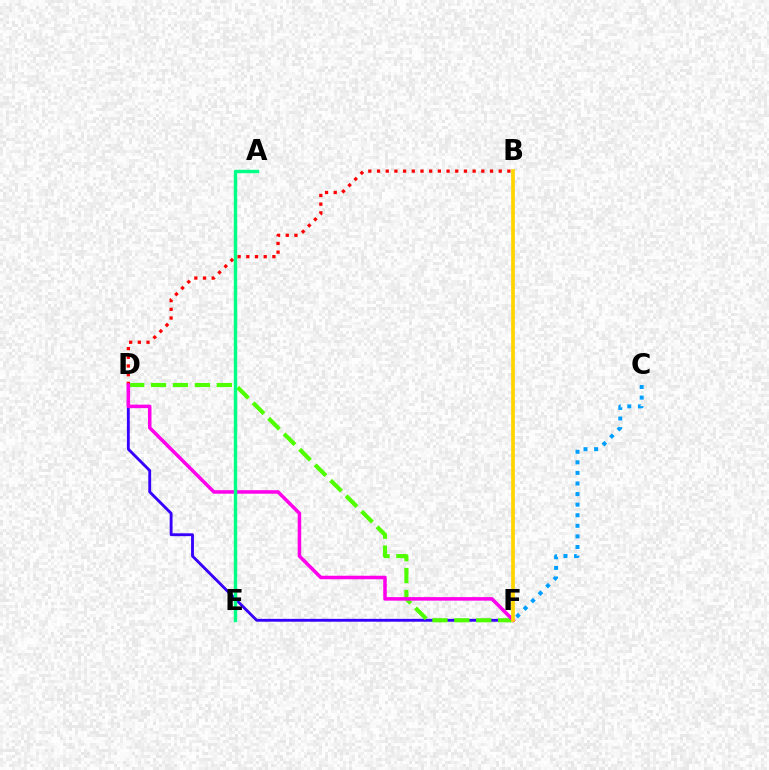{('D', 'F'): [{'color': '#3700ff', 'line_style': 'solid', 'thickness': 2.06}, {'color': '#4fff00', 'line_style': 'dashed', 'thickness': 2.98}, {'color': '#ff00ed', 'line_style': 'solid', 'thickness': 2.54}], ('C', 'F'): [{'color': '#009eff', 'line_style': 'dotted', 'thickness': 2.87}], ('B', 'D'): [{'color': '#ff0000', 'line_style': 'dotted', 'thickness': 2.36}], ('B', 'F'): [{'color': '#ffd500', 'line_style': 'solid', 'thickness': 2.67}], ('A', 'E'): [{'color': '#00ff86', 'line_style': 'solid', 'thickness': 2.47}]}